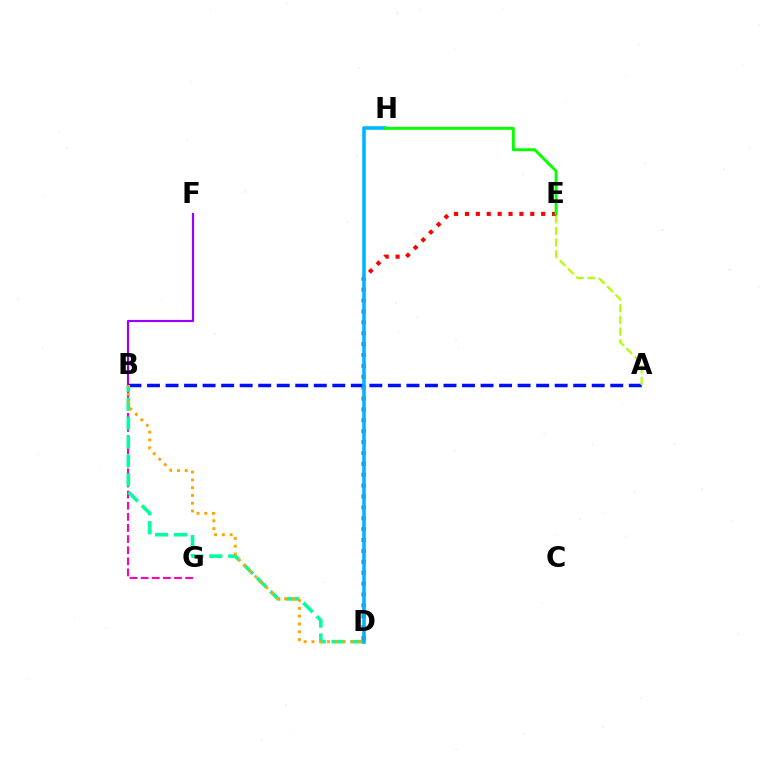{('B', 'F'): [{'color': '#9b00ff', 'line_style': 'solid', 'thickness': 1.57}], ('A', 'B'): [{'color': '#0010ff', 'line_style': 'dashed', 'thickness': 2.52}], ('B', 'G'): [{'color': '#ff00bd', 'line_style': 'dashed', 'thickness': 1.51}], ('B', 'D'): [{'color': '#00ff9d', 'line_style': 'dashed', 'thickness': 2.57}, {'color': '#ffa500', 'line_style': 'dotted', 'thickness': 2.12}], ('A', 'E'): [{'color': '#b3ff00', 'line_style': 'dashed', 'thickness': 1.58}], ('D', 'E'): [{'color': '#ff0000', 'line_style': 'dotted', 'thickness': 2.96}], ('D', 'H'): [{'color': '#00b5ff', 'line_style': 'solid', 'thickness': 2.58}], ('E', 'H'): [{'color': '#08ff00', 'line_style': 'solid', 'thickness': 2.12}]}